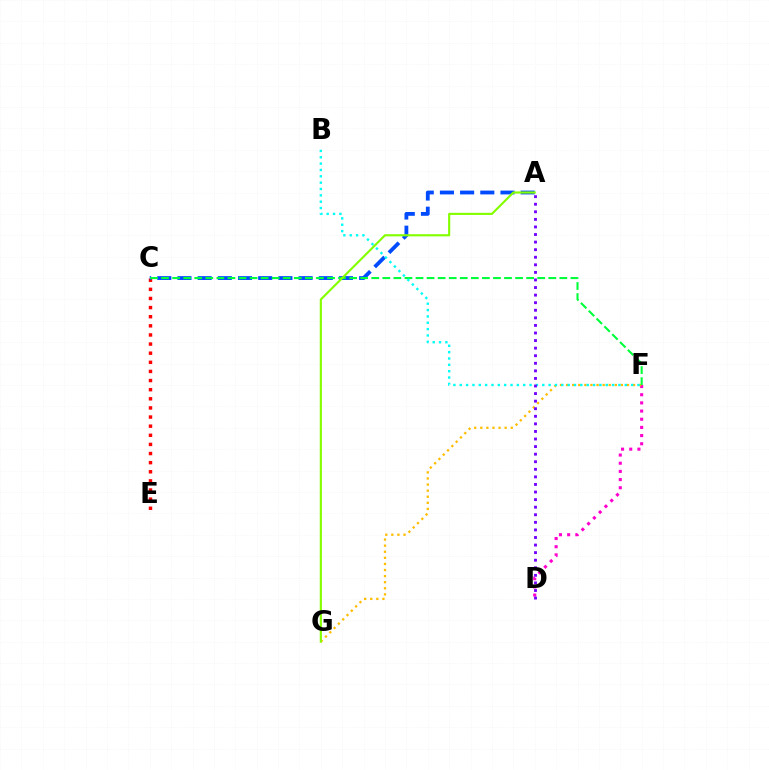{('C', 'E'): [{'color': '#ff0000', 'line_style': 'dotted', 'thickness': 2.48}], ('A', 'C'): [{'color': '#004bff', 'line_style': 'dashed', 'thickness': 2.74}], ('D', 'F'): [{'color': '#ff00cf', 'line_style': 'dotted', 'thickness': 2.22}], ('F', 'G'): [{'color': '#ffbd00', 'line_style': 'dotted', 'thickness': 1.65}], ('C', 'F'): [{'color': '#00ff39', 'line_style': 'dashed', 'thickness': 1.5}], ('A', 'G'): [{'color': '#84ff00', 'line_style': 'solid', 'thickness': 1.55}], ('B', 'F'): [{'color': '#00fff6', 'line_style': 'dotted', 'thickness': 1.72}], ('A', 'D'): [{'color': '#7200ff', 'line_style': 'dotted', 'thickness': 2.06}]}